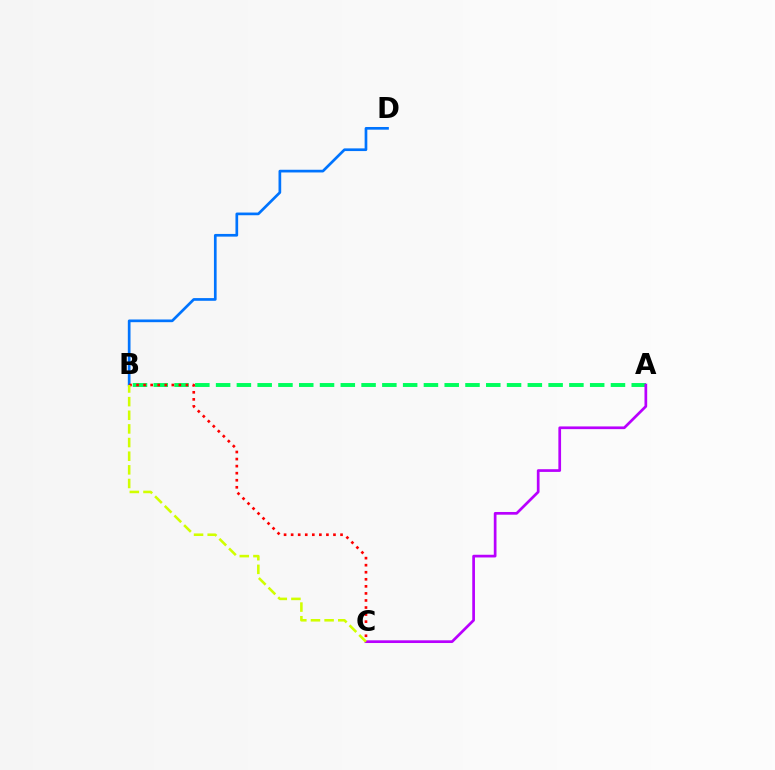{('A', 'B'): [{'color': '#00ff5c', 'line_style': 'dashed', 'thickness': 2.82}], ('B', 'D'): [{'color': '#0074ff', 'line_style': 'solid', 'thickness': 1.94}], ('A', 'C'): [{'color': '#b900ff', 'line_style': 'solid', 'thickness': 1.95}], ('B', 'C'): [{'color': '#ff0000', 'line_style': 'dotted', 'thickness': 1.92}, {'color': '#d1ff00', 'line_style': 'dashed', 'thickness': 1.85}]}